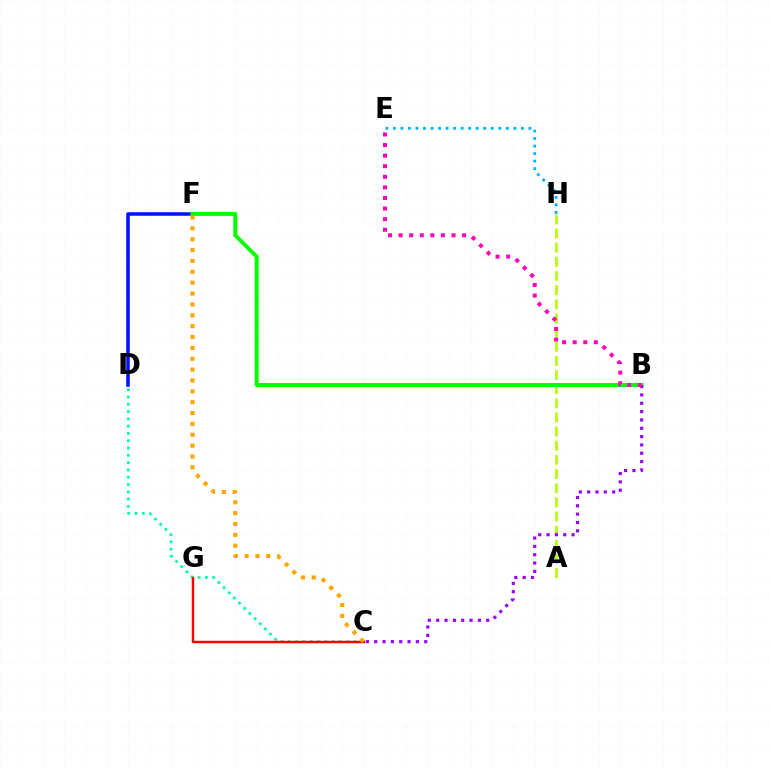{('C', 'D'): [{'color': '#00ff9d', 'line_style': 'dotted', 'thickness': 1.98}], ('D', 'F'): [{'color': '#0010ff', 'line_style': 'solid', 'thickness': 2.55}], ('A', 'H'): [{'color': '#b3ff00', 'line_style': 'dashed', 'thickness': 1.92}], ('B', 'F'): [{'color': '#08ff00', 'line_style': 'solid', 'thickness': 2.85}], ('B', 'C'): [{'color': '#9b00ff', 'line_style': 'dotted', 'thickness': 2.26}], ('C', 'G'): [{'color': '#ff0000', 'line_style': 'solid', 'thickness': 1.78}], ('E', 'H'): [{'color': '#00b5ff', 'line_style': 'dotted', 'thickness': 2.04}], ('B', 'E'): [{'color': '#ff00bd', 'line_style': 'dotted', 'thickness': 2.88}], ('C', 'F'): [{'color': '#ffa500', 'line_style': 'dotted', 'thickness': 2.95}]}